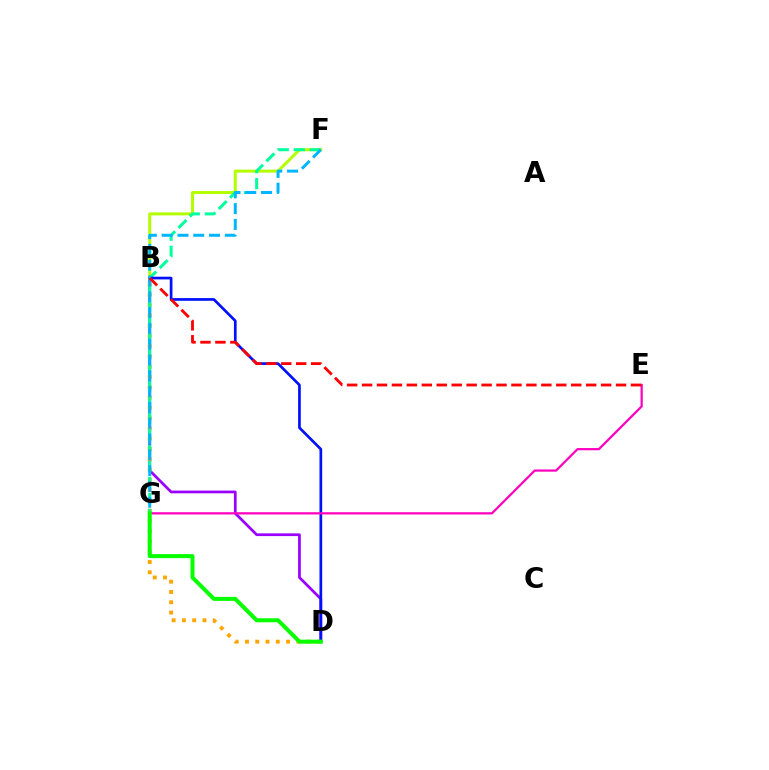{('B', 'D'): [{'color': '#9b00ff', 'line_style': 'solid', 'thickness': 1.96}, {'color': '#ffa500', 'line_style': 'dotted', 'thickness': 2.79}, {'color': '#0010ff', 'line_style': 'solid', 'thickness': 1.94}], ('B', 'F'): [{'color': '#b3ff00', 'line_style': 'solid', 'thickness': 2.16}], ('F', 'G'): [{'color': '#00ff9d', 'line_style': 'dashed', 'thickness': 2.17}, {'color': '#00b5ff', 'line_style': 'dashed', 'thickness': 2.15}], ('E', 'G'): [{'color': '#ff00bd', 'line_style': 'solid', 'thickness': 1.61}], ('D', 'G'): [{'color': '#08ff00', 'line_style': 'solid', 'thickness': 2.89}], ('B', 'E'): [{'color': '#ff0000', 'line_style': 'dashed', 'thickness': 2.03}]}